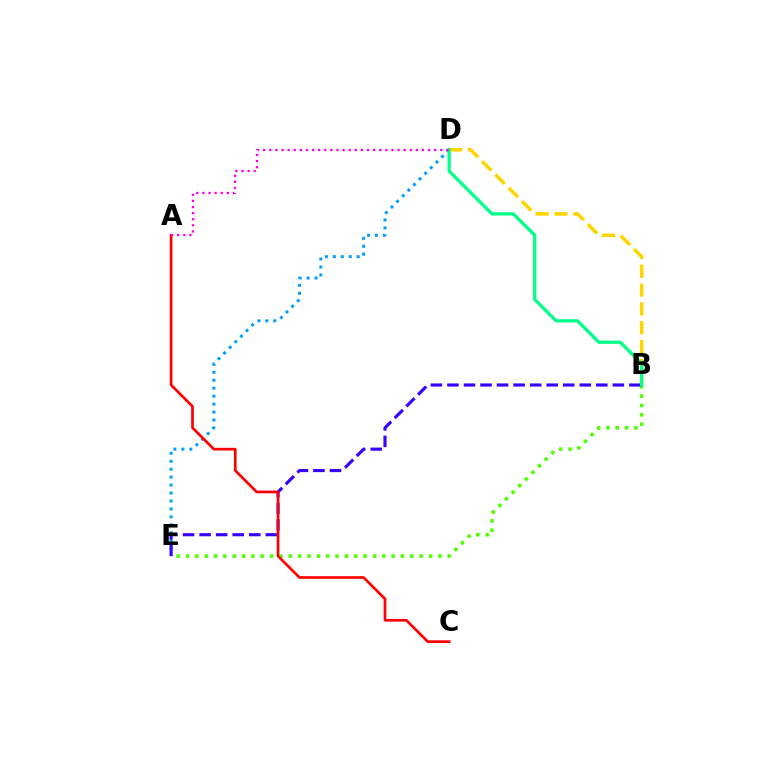{('D', 'E'): [{'color': '#009eff', 'line_style': 'dotted', 'thickness': 2.16}], ('B', 'E'): [{'color': '#4fff00', 'line_style': 'dotted', 'thickness': 2.54}, {'color': '#3700ff', 'line_style': 'dashed', 'thickness': 2.25}], ('A', 'C'): [{'color': '#ff0000', 'line_style': 'solid', 'thickness': 1.94}], ('B', 'D'): [{'color': '#ffd500', 'line_style': 'dashed', 'thickness': 2.56}, {'color': '#00ff86', 'line_style': 'solid', 'thickness': 2.34}], ('A', 'D'): [{'color': '#ff00ed', 'line_style': 'dotted', 'thickness': 1.66}]}